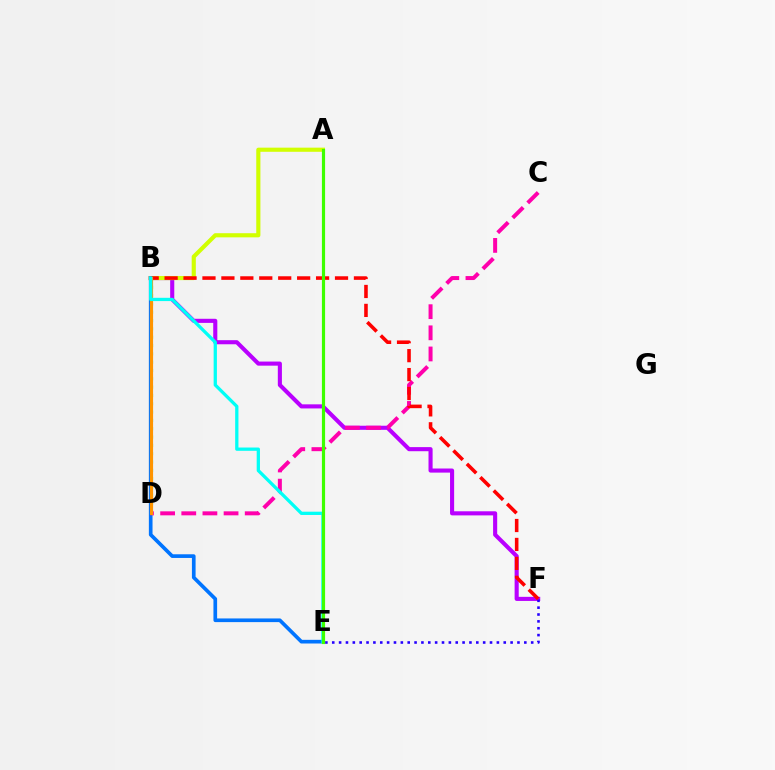{('B', 'F'): [{'color': '#b900ff', 'line_style': 'solid', 'thickness': 2.95}, {'color': '#ff0000', 'line_style': 'dashed', 'thickness': 2.57}], ('A', 'B'): [{'color': '#d1ff00', 'line_style': 'solid', 'thickness': 2.98}], ('E', 'F'): [{'color': '#2500ff', 'line_style': 'dotted', 'thickness': 1.86}], ('B', 'D'): [{'color': '#00ff5c', 'line_style': 'dotted', 'thickness': 2.26}, {'color': '#ff9400', 'line_style': 'solid', 'thickness': 2.28}], ('B', 'E'): [{'color': '#0074ff', 'line_style': 'solid', 'thickness': 2.64}, {'color': '#00fff6', 'line_style': 'solid', 'thickness': 2.36}], ('C', 'D'): [{'color': '#ff00ac', 'line_style': 'dashed', 'thickness': 2.87}], ('A', 'E'): [{'color': '#3dff00', 'line_style': 'solid', 'thickness': 2.28}]}